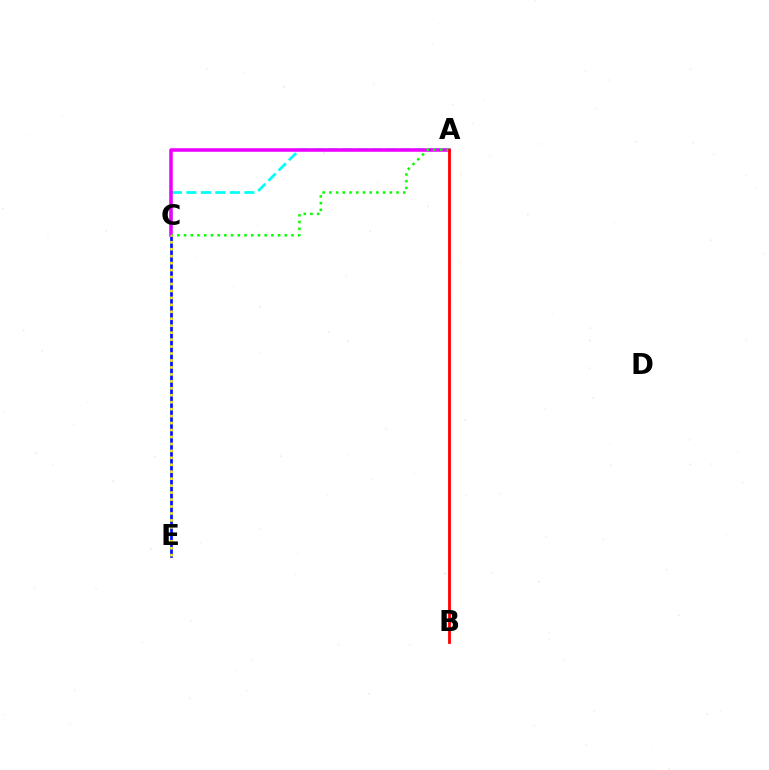{('C', 'E'): [{'color': '#0010ff', 'line_style': 'solid', 'thickness': 1.95}, {'color': '#fcf500', 'line_style': 'dotted', 'thickness': 1.89}], ('A', 'C'): [{'color': '#00fff6', 'line_style': 'dashed', 'thickness': 1.97}, {'color': '#ee00ff', 'line_style': 'solid', 'thickness': 2.55}, {'color': '#08ff00', 'line_style': 'dotted', 'thickness': 1.83}], ('A', 'B'): [{'color': '#ff0000', 'line_style': 'solid', 'thickness': 2.01}]}